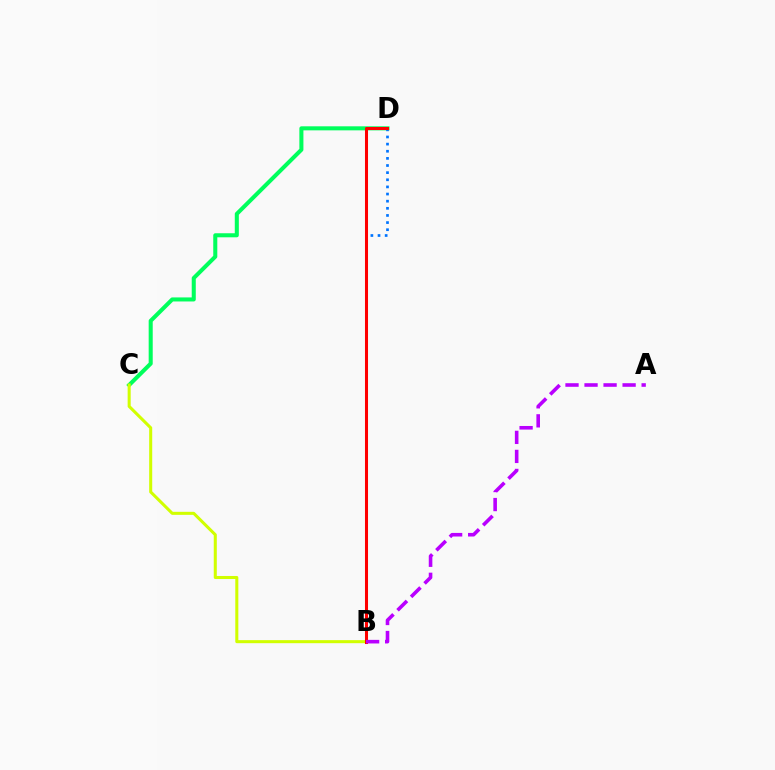{('C', 'D'): [{'color': '#00ff5c', 'line_style': 'solid', 'thickness': 2.91}], ('B', 'C'): [{'color': '#d1ff00', 'line_style': 'solid', 'thickness': 2.19}], ('B', 'D'): [{'color': '#0074ff', 'line_style': 'dotted', 'thickness': 1.94}, {'color': '#ff0000', 'line_style': 'solid', 'thickness': 2.19}], ('A', 'B'): [{'color': '#b900ff', 'line_style': 'dashed', 'thickness': 2.59}]}